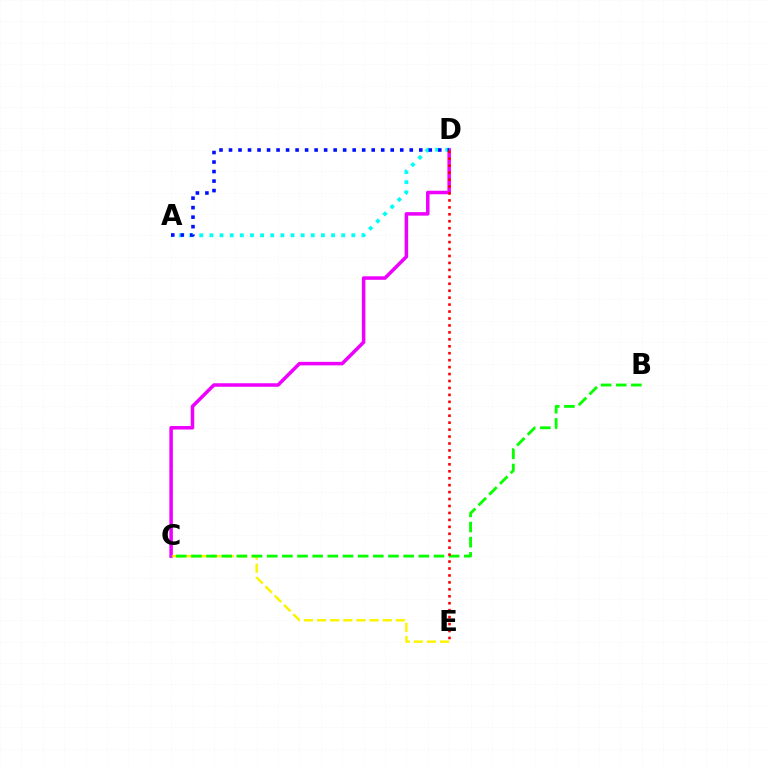{('C', 'D'): [{'color': '#ee00ff', 'line_style': 'solid', 'thickness': 2.53}], ('A', 'D'): [{'color': '#00fff6', 'line_style': 'dotted', 'thickness': 2.75}, {'color': '#0010ff', 'line_style': 'dotted', 'thickness': 2.58}], ('C', 'E'): [{'color': '#fcf500', 'line_style': 'dashed', 'thickness': 1.78}], ('B', 'C'): [{'color': '#08ff00', 'line_style': 'dashed', 'thickness': 2.06}], ('D', 'E'): [{'color': '#ff0000', 'line_style': 'dotted', 'thickness': 1.89}]}